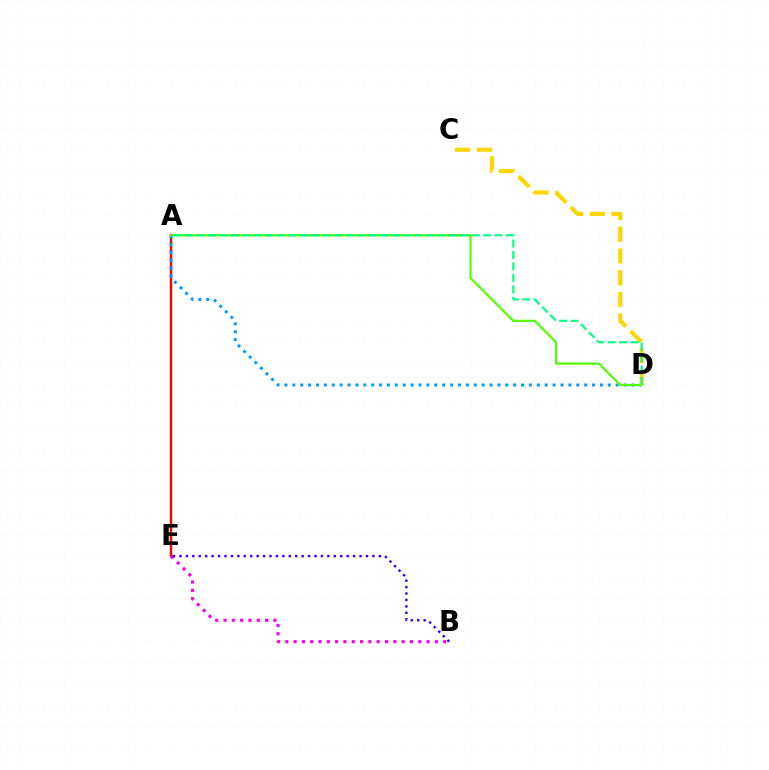{('A', 'E'): [{'color': '#ff0000', 'line_style': 'solid', 'thickness': 1.75}], ('A', 'D'): [{'color': '#009eff', 'line_style': 'dotted', 'thickness': 2.14}, {'color': '#4fff00', 'line_style': 'solid', 'thickness': 1.54}, {'color': '#00ff86', 'line_style': 'dashed', 'thickness': 1.56}], ('C', 'D'): [{'color': '#ffd500', 'line_style': 'dashed', 'thickness': 2.95}], ('B', 'E'): [{'color': '#ff00ed', 'line_style': 'dotted', 'thickness': 2.26}, {'color': '#3700ff', 'line_style': 'dotted', 'thickness': 1.75}]}